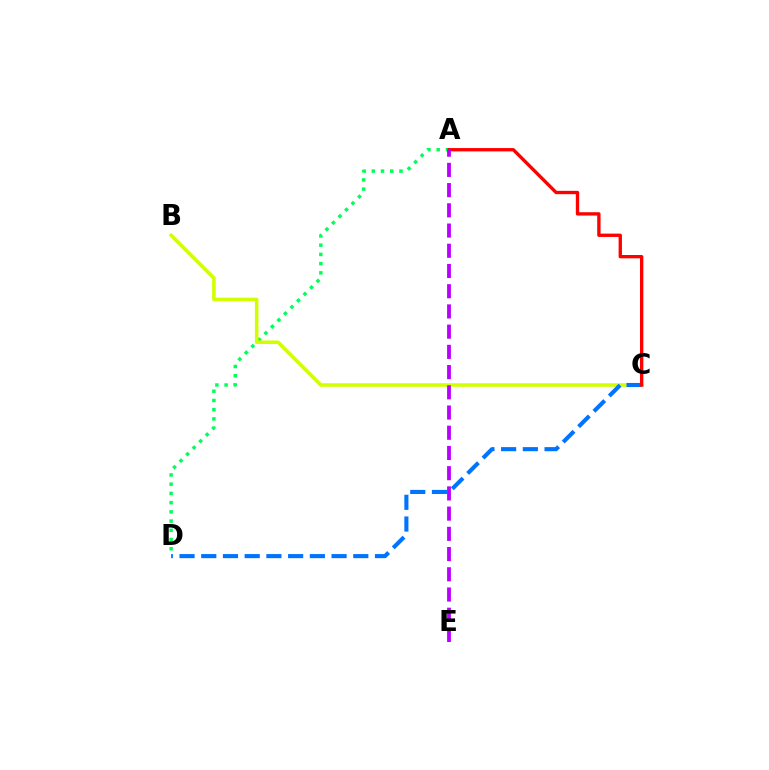{('A', 'D'): [{'color': '#00ff5c', 'line_style': 'dotted', 'thickness': 2.51}], ('B', 'C'): [{'color': '#d1ff00', 'line_style': 'solid', 'thickness': 2.55}], ('C', 'D'): [{'color': '#0074ff', 'line_style': 'dashed', 'thickness': 2.95}], ('A', 'C'): [{'color': '#ff0000', 'line_style': 'solid', 'thickness': 2.4}], ('A', 'E'): [{'color': '#b900ff', 'line_style': 'dashed', 'thickness': 2.75}]}